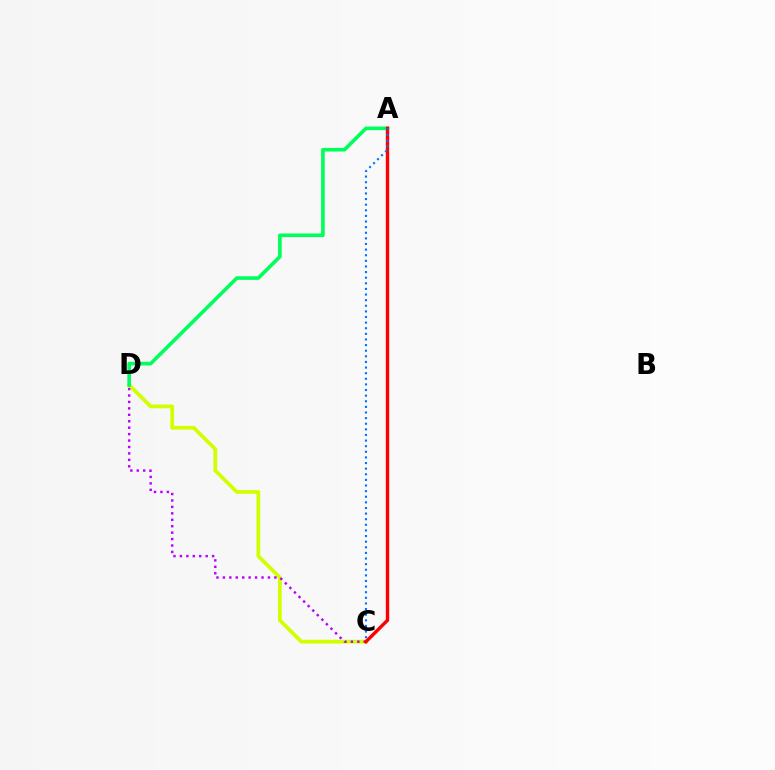{('C', 'D'): [{'color': '#d1ff00', 'line_style': 'solid', 'thickness': 2.7}, {'color': '#b900ff', 'line_style': 'dotted', 'thickness': 1.75}], ('A', 'D'): [{'color': '#00ff5c', 'line_style': 'solid', 'thickness': 2.61}], ('A', 'C'): [{'color': '#ff0000', 'line_style': 'solid', 'thickness': 2.44}, {'color': '#0074ff', 'line_style': 'dotted', 'thickness': 1.53}]}